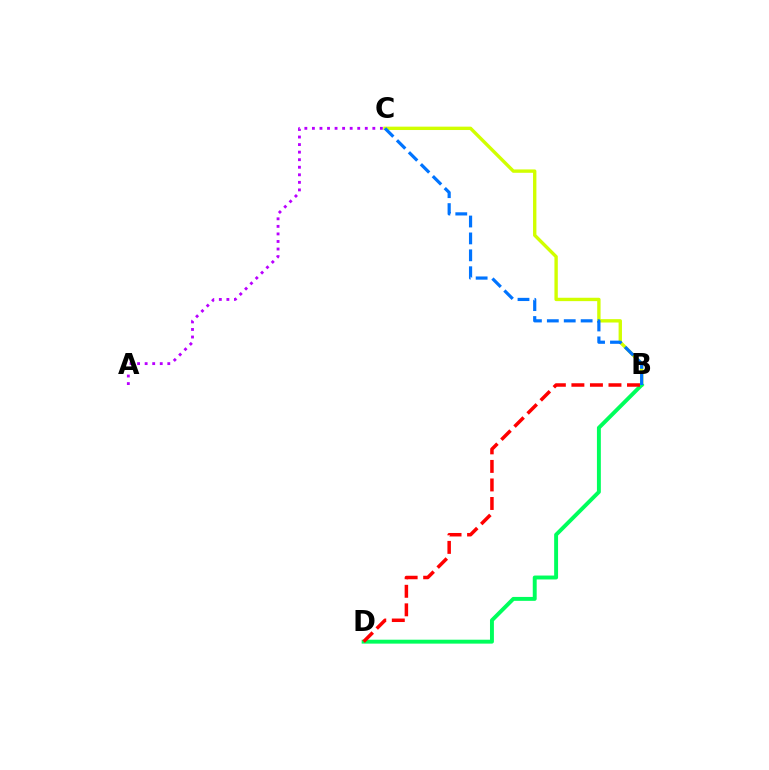{('B', 'C'): [{'color': '#d1ff00', 'line_style': 'solid', 'thickness': 2.43}, {'color': '#0074ff', 'line_style': 'dashed', 'thickness': 2.3}], ('B', 'D'): [{'color': '#00ff5c', 'line_style': 'solid', 'thickness': 2.82}, {'color': '#ff0000', 'line_style': 'dashed', 'thickness': 2.52}], ('A', 'C'): [{'color': '#b900ff', 'line_style': 'dotted', 'thickness': 2.05}]}